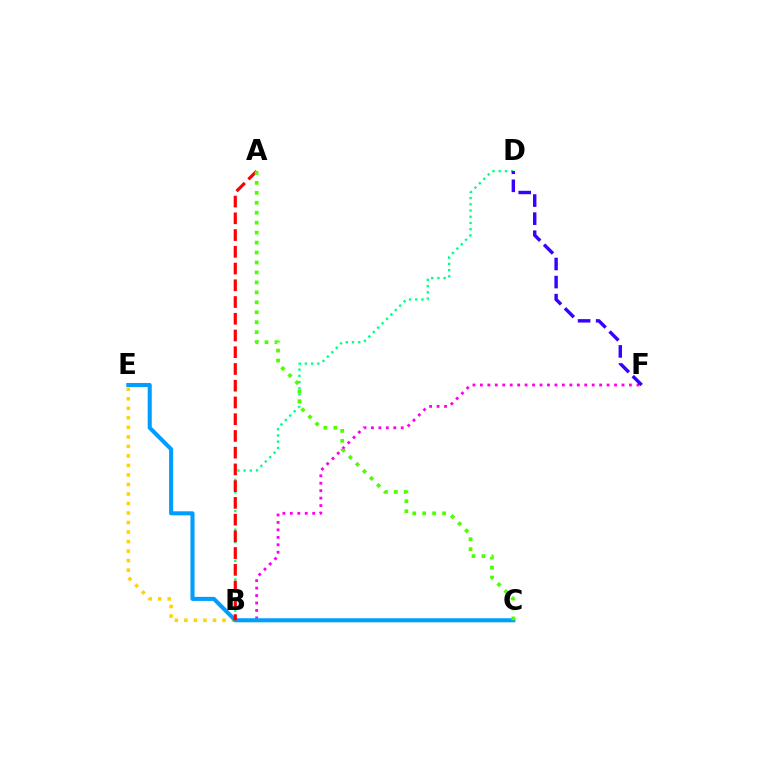{('B', 'E'): [{'color': '#ffd500', 'line_style': 'dotted', 'thickness': 2.59}], ('B', 'F'): [{'color': '#ff00ed', 'line_style': 'dotted', 'thickness': 2.02}], ('B', 'D'): [{'color': '#00ff86', 'line_style': 'dotted', 'thickness': 1.69}], ('C', 'E'): [{'color': '#009eff', 'line_style': 'solid', 'thickness': 2.93}], ('A', 'B'): [{'color': '#ff0000', 'line_style': 'dashed', 'thickness': 2.27}], ('D', 'F'): [{'color': '#3700ff', 'line_style': 'dashed', 'thickness': 2.46}], ('A', 'C'): [{'color': '#4fff00', 'line_style': 'dotted', 'thickness': 2.7}]}